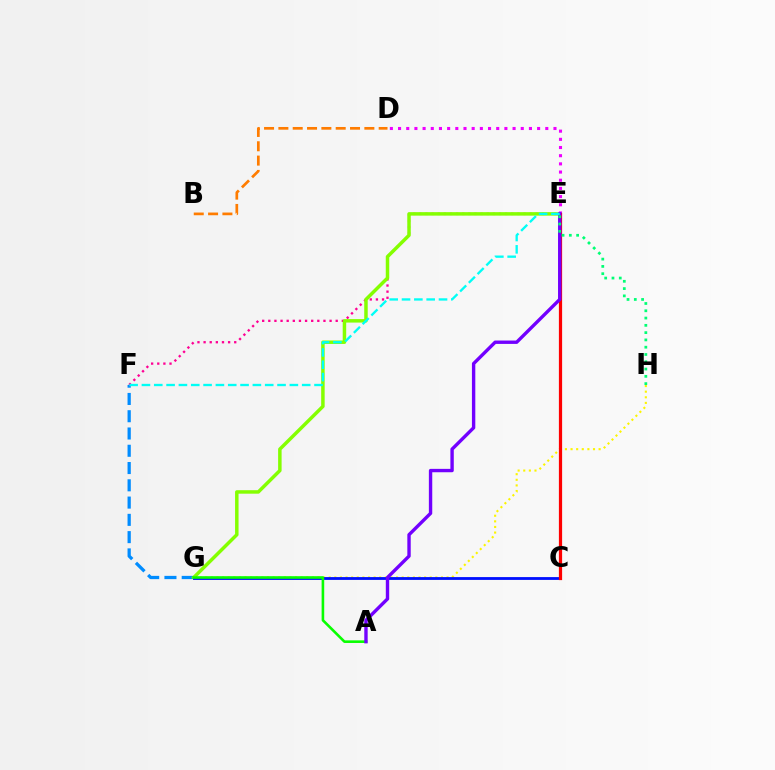{('F', 'G'): [{'color': '#008cff', 'line_style': 'dashed', 'thickness': 2.35}], ('E', 'F'): [{'color': '#ff0094', 'line_style': 'dotted', 'thickness': 1.66}, {'color': '#00fff6', 'line_style': 'dashed', 'thickness': 1.67}], ('E', 'G'): [{'color': '#84ff00', 'line_style': 'solid', 'thickness': 2.5}], ('G', 'H'): [{'color': '#fcf500', 'line_style': 'dotted', 'thickness': 1.52}], ('C', 'G'): [{'color': '#0010ff', 'line_style': 'solid', 'thickness': 2.03}], ('B', 'D'): [{'color': '#ff7c00', 'line_style': 'dashed', 'thickness': 1.95}], ('A', 'G'): [{'color': '#08ff00', 'line_style': 'solid', 'thickness': 1.88}], ('D', 'E'): [{'color': '#ee00ff', 'line_style': 'dotted', 'thickness': 2.22}], ('C', 'E'): [{'color': '#ff0000', 'line_style': 'solid', 'thickness': 2.32}], ('A', 'E'): [{'color': '#7200ff', 'line_style': 'solid', 'thickness': 2.43}], ('E', 'H'): [{'color': '#00ff74', 'line_style': 'dotted', 'thickness': 1.98}]}